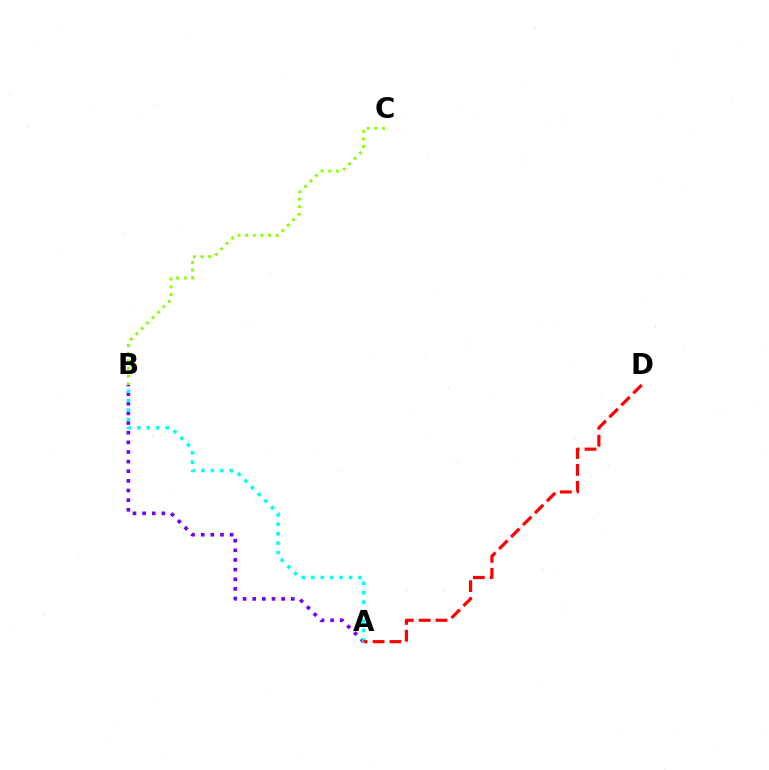{('B', 'C'): [{'color': '#84ff00', 'line_style': 'dotted', 'thickness': 2.08}], ('A', 'B'): [{'color': '#7200ff', 'line_style': 'dotted', 'thickness': 2.62}, {'color': '#00fff6', 'line_style': 'dotted', 'thickness': 2.56}], ('A', 'D'): [{'color': '#ff0000', 'line_style': 'dashed', 'thickness': 2.29}]}